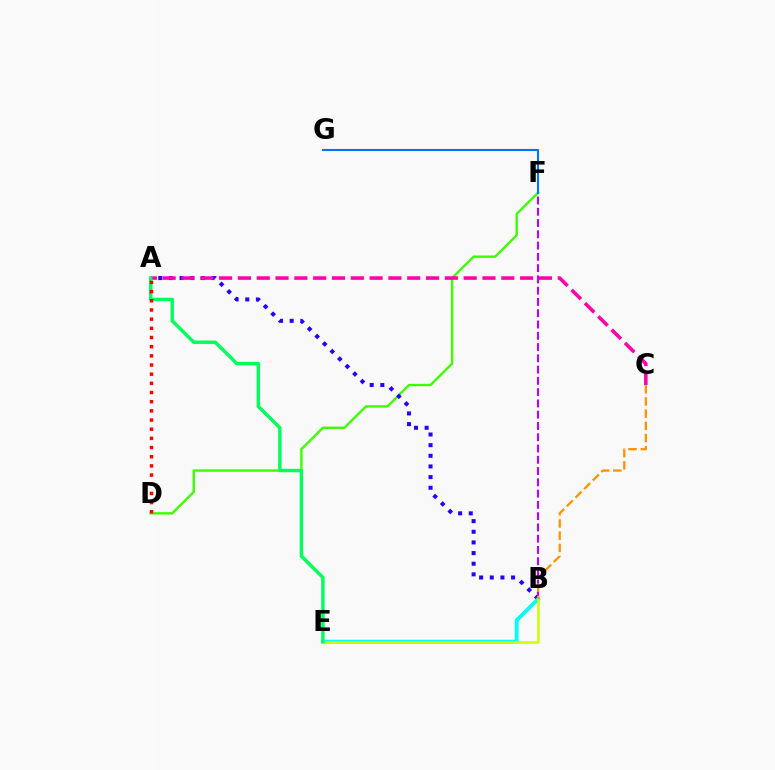{('D', 'F'): [{'color': '#3dff00', 'line_style': 'solid', 'thickness': 1.73}], ('A', 'B'): [{'color': '#2500ff', 'line_style': 'dotted', 'thickness': 2.89}], ('B', 'F'): [{'color': '#b900ff', 'line_style': 'dashed', 'thickness': 1.53}], ('B', 'E'): [{'color': '#00fff6', 'line_style': 'solid', 'thickness': 2.75}, {'color': '#d1ff00', 'line_style': 'solid', 'thickness': 1.88}], ('A', 'C'): [{'color': '#ff00ac', 'line_style': 'dashed', 'thickness': 2.56}], ('F', 'G'): [{'color': '#0074ff', 'line_style': 'solid', 'thickness': 1.52}], ('A', 'E'): [{'color': '#00ff5c', 'line_style': 'solid', 'thickness': 2.46}], ('B', 'C'): [{'color': '#ff9400', 'line_style': 'dashed', 'thickness': 1.66}], ('A', 'D'): [{'color': '#ff0000', 'line_style': 'dotted', 'thickness': 2.49}]}